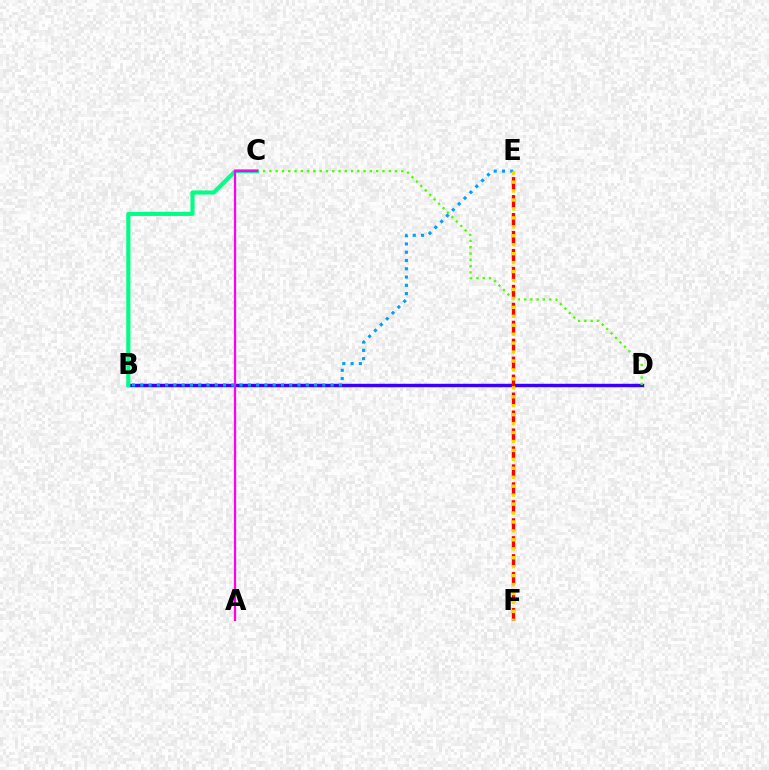{('B', 'D'): [{'color': '#3700ff', 'line_style': 'solid', 'thickness': 2.46}], ('E', 'F'): [{'color': '#ff0000', 'line_style': 'dashed', 'thickness': 2.44}, {'color': '#ffd500', 'line_style': 'dotted', 'thickness': 2.43}], ('C', 'D'): [{'color': '#4fff00', 'line_style': 'dotted', 'thickness': 1.71}], ('B', 'C'): [{'color': '#00ff86', 'line_style': 'solid', 'thickness': 2.95}], ('A', 'C'): [{'color': '#ff00ed', 'line_style': 'solid', 'thickness': 1.61}], ('B', 'E'): [{'color': '#009eff', 'line_style': 'dotted', 'thickness': 2.25}]}